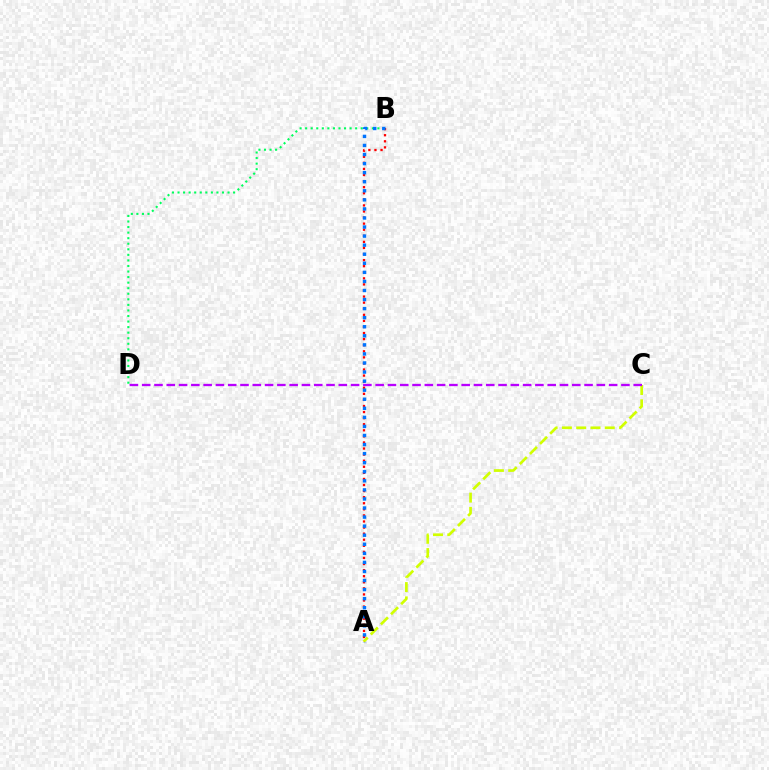{('B', 'D'): [{'color': '#00ff5c', 'line_style': 'dotted', 'thickness': 1.51}], ('A', 'C'): [{'color': '#d1ff00', 'line_style': 'dashed', 'thickness': 1.94}], ('A', 'B'): [{'color': '#ff0000', 'line_style': 'dotted', 'thickness': 1.65}, {'color': '#0074ff', 'line_style': 'dotted', 'thickness': 2.46}], ('C', 'D'): [{'color': '#b900ff', 'line_style': 'dashed', 'thickness': 1.67}]}